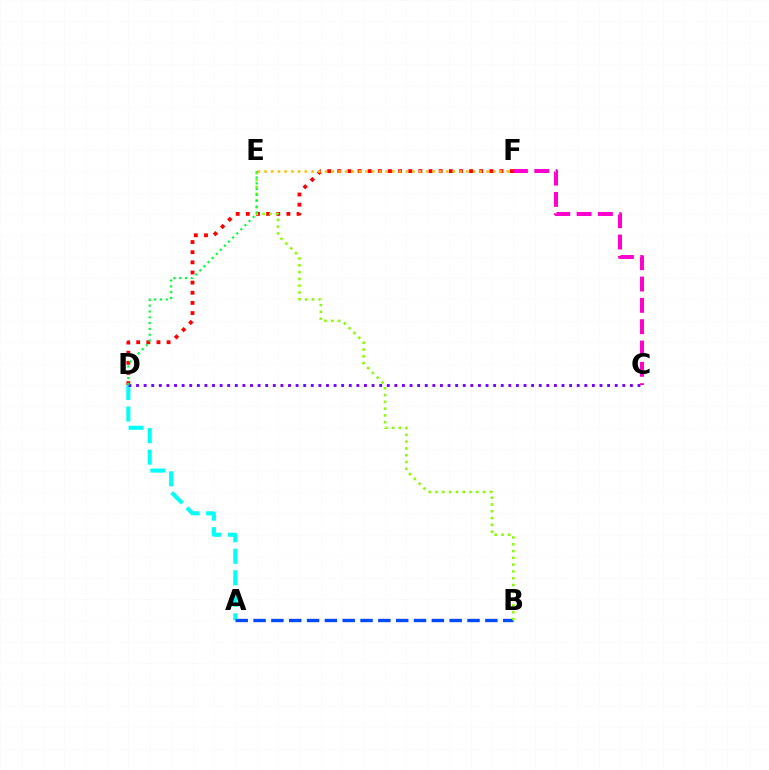{('D', 'F'): [{'color': '#ff0000', 'line_style': 'dotted', 'thickness': 2.76}], ('A', 'D'): [{'color': '#00fff6', 'line_style': 'dashed', 'thickness': 2.92}], ('A', 'B'): [{'color': '#004bff', 'line_style': 'dashed', 'thickness': 2.42}], ('B', 'E'): [{'color': '#84ff00', 'line_style': 'dotted', 'thickness': 1.85}], ('E', 'F'): [{'color': '#ffbd00', 'line_style': 'dotted', 'thickness': 1.83}], ('C', 'D'): [{'color': '#7200ff', 'line_style': 'dotted', 'thickness': 2.06}], ('C', 'F'): [{'color': '#ff00cf', 'line_style': 'dashed', 'thickness': 2.9}], ('D', 'E'): [{'color': '#00ff39', 'line_style': 'dotted', 'thickness': 1.58}]}